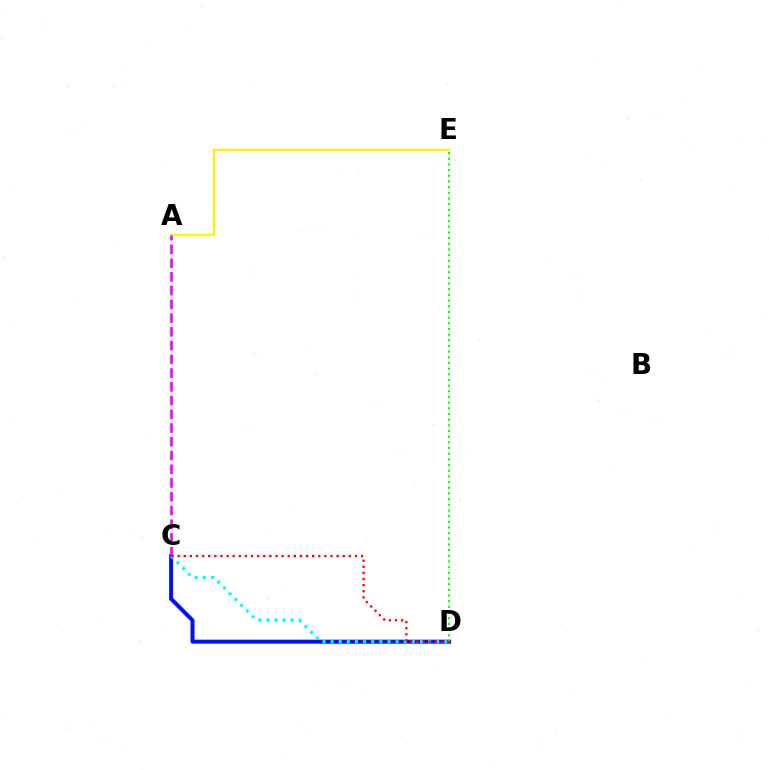{('C', 'D'): [{'color': '#0010ff', 'line_style': 'solid', 'thickness': 2.87}, {'color': '#00fff6', 'line_style': 'dotted', 'thickness': 2.21}, {'color': '#ff0000', 'line_style': 'dotted', 'thickness': 1.66}], ('D', 'E'): [{'color': '#08ff00', 'line_style': 'dotted', 'thickness': 1.54}], ('A', 'E'): [{'color': '#fcf500', 'line_style': 'solid', 'thickness': 1.66}], ('A', 'C'): [{'color': '#ee00ff', 'line_style': 'dashed', 'thickness': 1.87}]}